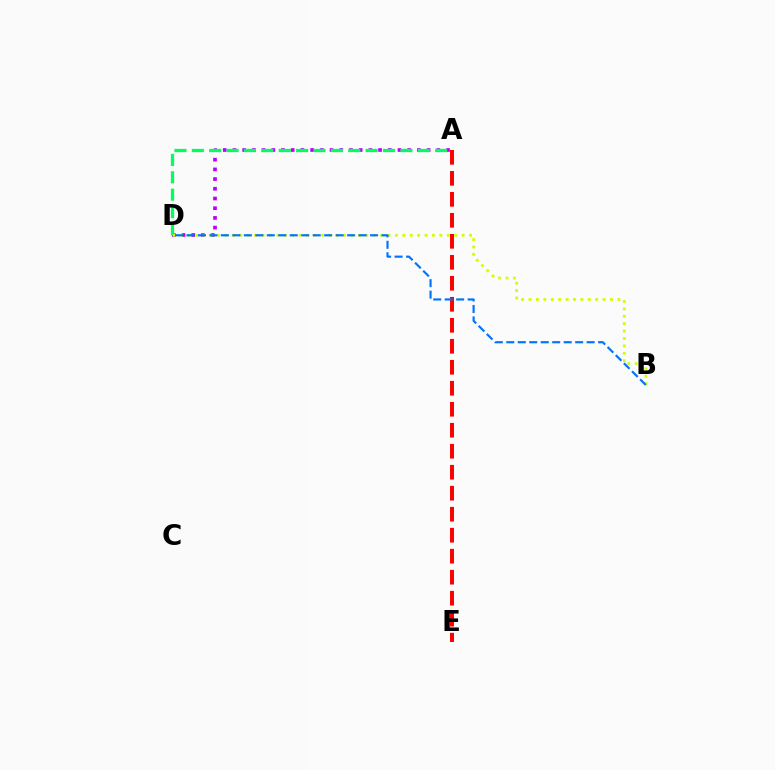{('A', 'D'): [{'color': '#b900ff', 'line_style': 'dotted', 'thickness': 2.64}, {'color': '#00ff5c', 'line_style': 'dashed', 'thickness': 2.36}], ('A', 'E'): [{'color': '#ff0000', 'line_style': 'dashed', 'thickness': 2.85}], ('B', 'D'): [{'color': '#d1ff00', 'line_style': 'dotted', 'thickness': 2.01}, {'color': '#0074ff', 'line_style': 'dashed', 'thickness': 1.56}]}